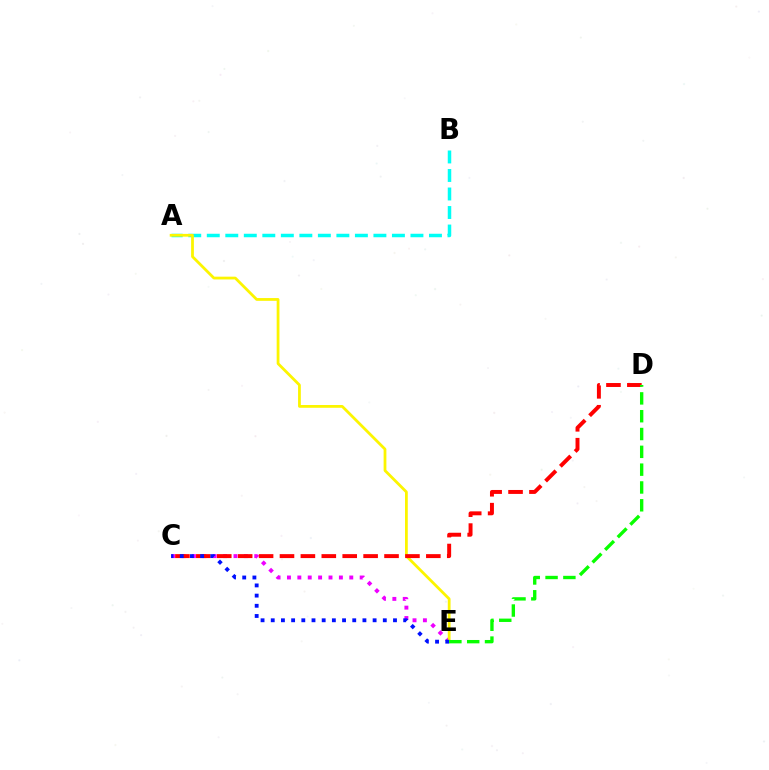{('C', 'E'): [{'color': '#ee00ff', 'line_style': 'dotted', 'thickness': 2.82}, {'color': '#0010ff', 'line_style': 'dotted', 'thickness': 2.77}], ('A', 'B'): [{'color': '#00fff6', 'line_style': 'dashed', 'thickness': 2.52}], ('A', 'E'): [{'color': '#fcf500', 'line_style': 'solid', 'thickness': 2.0}], ('C', 'D'): [{'color': '#ff0000', 'line_style': 'dashed', 'thickness': 2.84}], ('D', 'E'): [{'color': '#08ff00', 'line_style': 'dashed', 'thickness': 2.42}]}